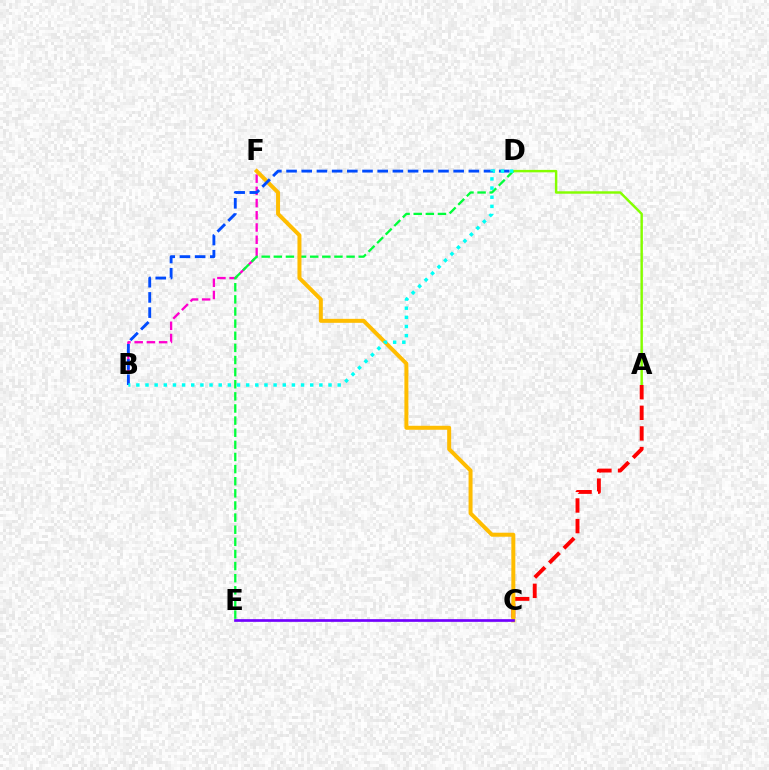{('B', 'F'): [{'color': '#ff00cf', 'line_style': 'dashed', 'thickness': 1.66}], ('A', 'D'): [{'color': '#84ff00', 'line_style': 'solid', 'thickness': 1.76}], ('D', 'E'): [{'color': '#00ff39', 'line_style': 'dashed', 'thickness': 1.65}], ('A', 'C'): [{'color': '#ff0000', 'line_style': 'dashed', 'thickness': 2.8}], ('C', 'F'): [{'color': '#ffbd00', 'line_style': 'solid', 'thickness': 2.87}], ('B', 'D'): [{'color': '#004bff', 'line_style': 'dashed', 'thickness': 2.06}, {'color': '#00fff6', 'line_style': 'dotted', 'thickness': 2.49}], ('C', 'E'): [{'color': '#7200ff', 'line_style': 'solid', 'thickness': 1.93}]}